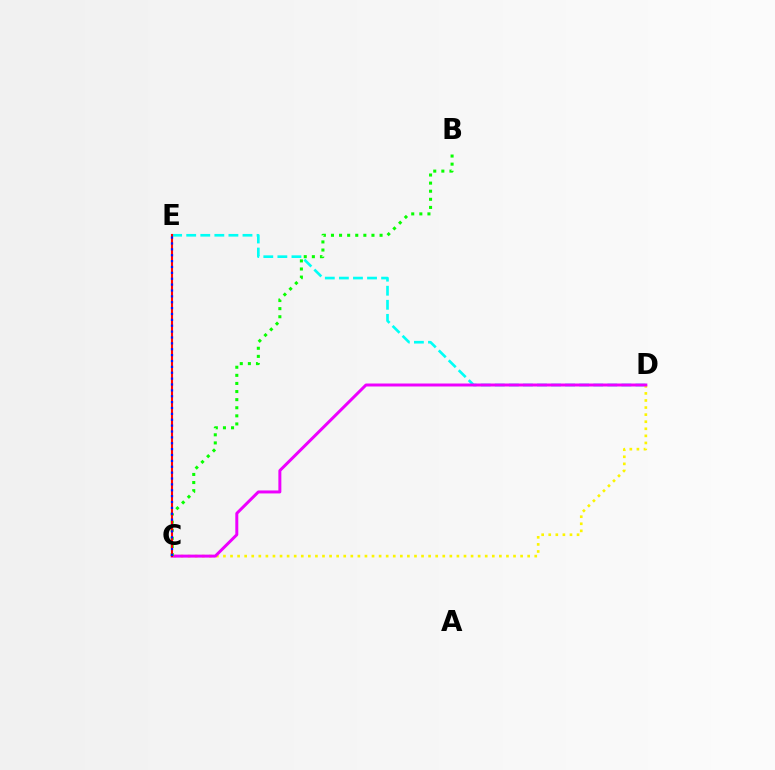{('D', 'E'): [{'color': '#00fff6', 'line_style': 'dashed', 'thickness': 1.91}], ('C', 'D'): [{'color': '#fcf500', 'line_style': 'dotted', 'thickness': 1.92}, {'color': '#ee00ff', 'line_style': 'solid', 'thickness': 2.15}], ('B', 'C'): [{'color': '#08ff00', 'line_style': 'dotted', 'thickness': 2.2}], ('C', 'E'): [{'color': '#ff0000', 'line_style': 'solid', 'thickness': 1.51}, {'color': '#0010ff', 'line_style': 'dotted', 'thickness': 1.6}]}